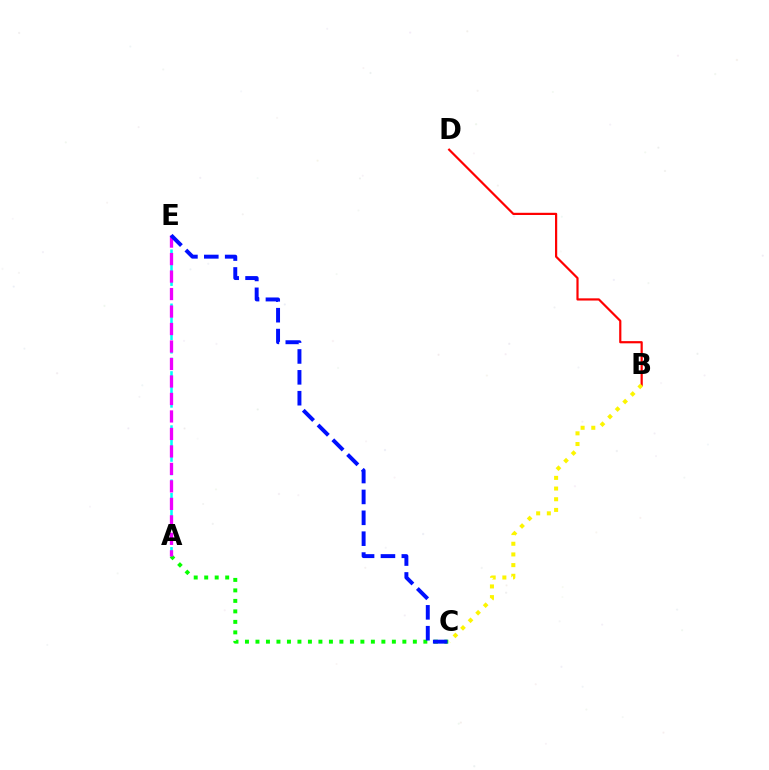{('A', 'E'): [{'color': '#00fff6', 'line_style': 'dashed', 'thickness': 1.84}, {'color': '#ee00ff', 'line_style': 'dashed', 'thickness': 2.38}], ('B', 'D'): [{'color': '#ff0000', 'line_style': 'solid', 'thickness': 1.58}], ('A', 'C'): [{'color': '#08ff00', 'line_style': 'dotted', 'thickness': 2.85}], ('B', 'C'): [{'color': '#fcf500', 'line_style': 'dotted', 'thickness': 2.9}], ('C', 'E'): [{'color': '#0010ff', 'line_style': 'dashed', 'thickness': 2.84}]}